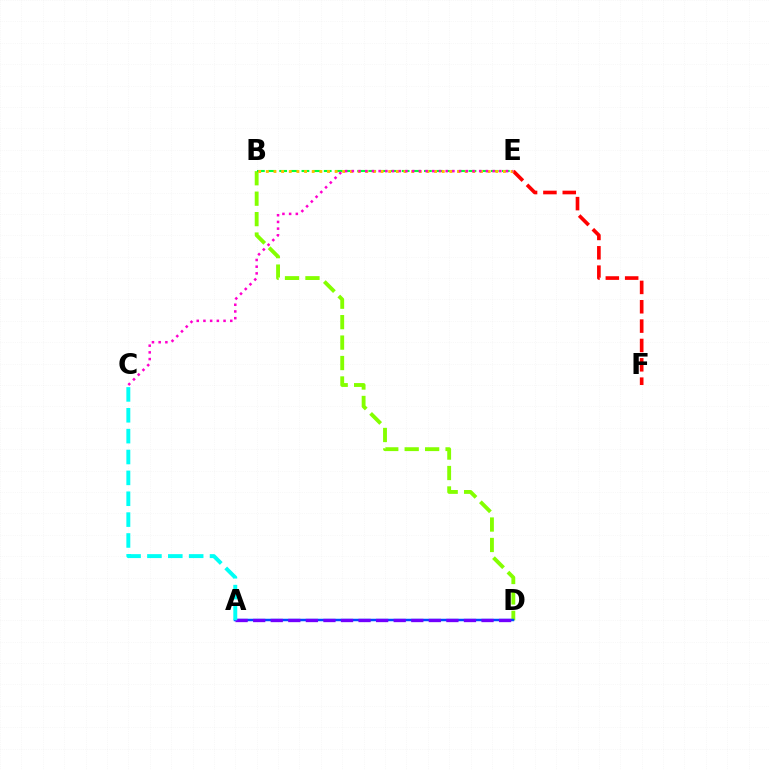{('E', 'F'): [{'color': '#ff0000', 'line_style': 'dashed', 'thickness': 2.63}], ('B', 'D'): [{'color': '#84ff00', 'line_style': 'dashed', 'thickness': 2.78}], ('A', 'D'): [{'color': '#004bff', 'line_style': 'solid', 'thickness': 1.78}, {'color': '#7200ff', 'line_style': 'dashed', 'thickness': 2.39}], ('B', 'E'): [{'color': '#00ff39', 'line_style': 'dashed', 'thickness': 1.51}, {'color': '#ffbd00', 'line_style': 'dotted', 'thickness': 2.08}], ('C', 'E'): [{'color': '#ff00cf', 'line_style': 'dotted', 'thickness': 1.82}], ('A', 'C'): [{'color': '#00fff6', 'line_style': 'dashed', 'thickness': 2.83}]}